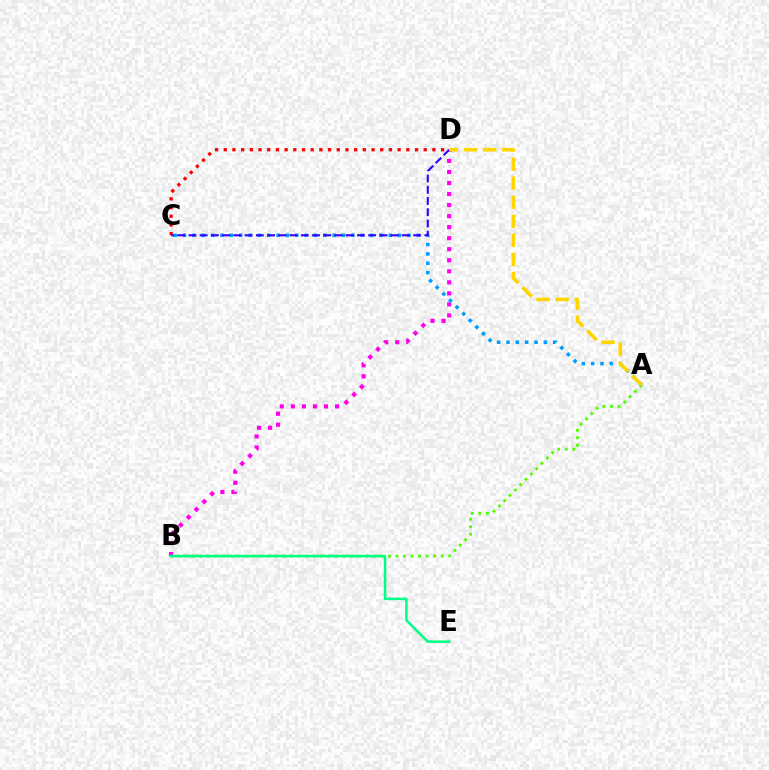{('A', 'B'): [{'color': '#4fff00', 'line_style': 'dotted', 'thickness': 2.05}], ('B', 'D'): [{'color': '#ff00ed', 'line_style': 'dotted', 'thickness': 3.0}], ('A', 'C'): [{'color': '#009eff', 'line_style': 'dotted', 'thickness': 2.54}], ('B', 'E'): [{'color': '#00ff86', 'line_style': 'solid', 'thickness': 1.82}], ('C', 'D'): [{'color': '#ff0000', 'line_style': 'dotted', 'thickness': 2.36}, {'color': '#3700ff', 'line_style': 'dashed', 'thickness': 1.53}], ('A', 'D'): [{'color': '#ffd500', 'line_style': 'dashed', 'thickness': 2.59}]}